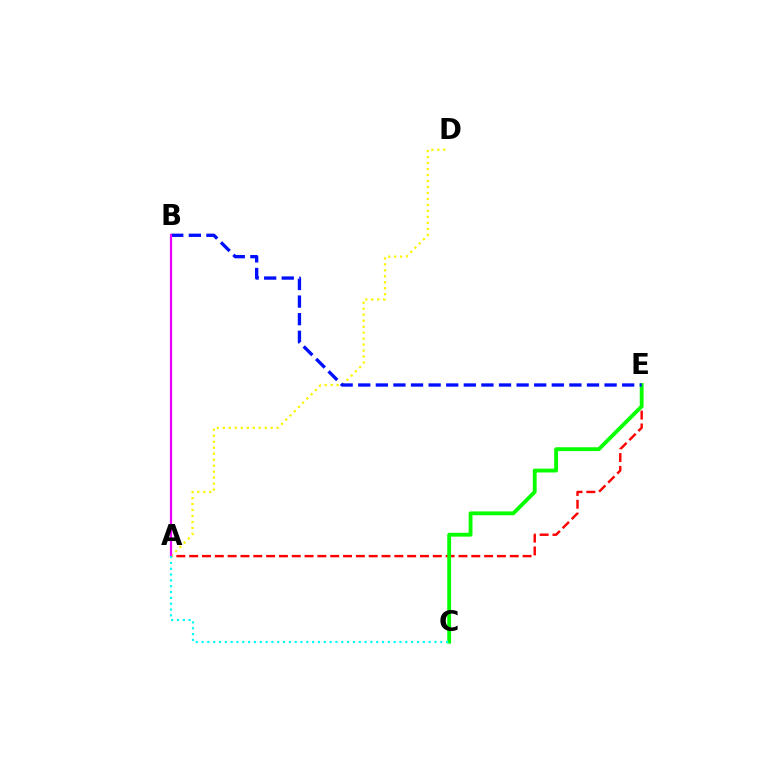{('A', 'E'): [{'color': '#ff0000', 'line_style': 'dashed', 'thickness': 1.74}], ('A', 'D'): [{'color': '#fcf500', 'line_style': 'dotted', 'thickness': 1.62}], ('C', 'E'): [{'color': '#08ff00', 'line_style': 'solid', 'thickness': 2.76}], ('B', 'E'): [{'color': '#0010ff', 'line_style': 'dashed', 'thickness': 2.39}], ('A', 'B'): [{'color': '#ee00ff', 'line_style': 'solid', 'thickness': 1.6}], ('A', 'C'): [{'color': '#00fff6', 'line_style': 'dotted', 'thickness': 1.58}]}